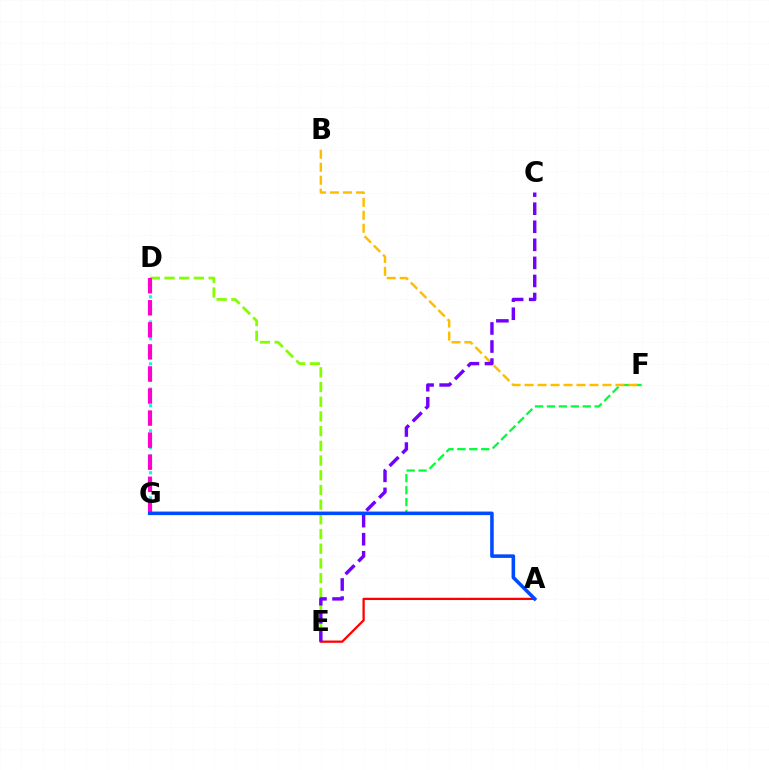{('D', 'G'): [{'color': '#00fff6', 'line_style': 'dotted', 'thickness': 2.28}, {'color': '#ff00cf', 'line_style': 'dashed', 'thickness': 3.0}], ('F', 'G'): [{'color': '#00ff39', 'line_style': 'dashed', 'thickness': 1.62}], ('B', 'F'): [{'color': '#ffbd00', 'line_style': 'dashed', 'thickness': 1.76}], ('D', 'E'): [{'color': '#84ff00', 'line_style': 'dashed', 'thickness': 2.0}], ('A', 'E'): [{'color': '#ff0000', 'line_style': 'solid', 'thickness': 1.63}], ('C', 'E'): [{'color': '#7200ff', 'line_style': 'dashed', 'thickness': 2.45}], ('A', 'G'): [{'color': '#004bff', 'line_style': 'solid', 'thickness': 2.56}]}